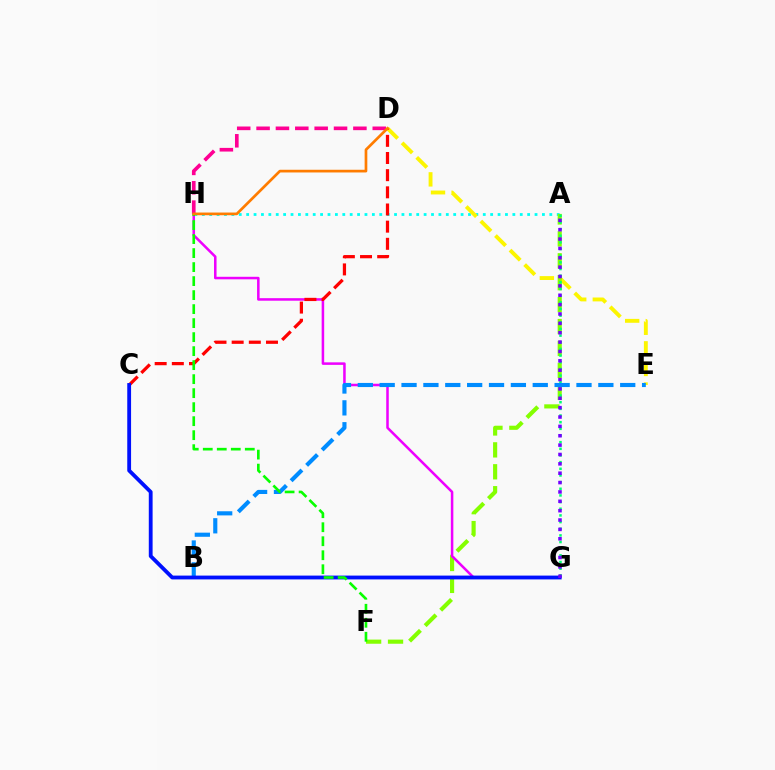{('A', 'H'): [{'color': '#00fff6', 'line_style': 'dotted', 'thickness': 2.01}], ('D', 'E'): [{'color': '#fcf500', 'line_style': 'dashed', 'thickness': 2.8}], ('A', 'F'): [{'color': '#84ff00', 'line_style': 'dashed', 'thickness': 2.98}], ('G', 'H'): [{'color': '#ee00ff', 'line_style': 'solid', 'thickness': 1.82}], ('A', 'G'): [{'color': '#00ff74', 'line_style': 'dotted', 'thickness': 1.81}, {'color': '#7200ff', 'line_style': 'dotted', 'thickness': 2.54}], ('B', 'E'): [{'color': '#008cff', 'line_style': 'dashed', 'thickness': 2.97}], ('D', 'H'): [{'color': '#ff0094', 'line_style': 'dashed', 'thickness': 2.63}, {'color': '#ff7c00', 'line_style': 'solid', 'thickness': 1.94}], ('C', 'D'): [{'color': '#ff0000', 'line_style': 'dashed', 'thickness': 2.33}], ('C', 'G'): [{'color': '#0010ff', 'line_style': 'solid', 'thickness': 2.75}], ('F', 'H'): [{'color': '#08ff00', 'line_style': 'dashed', 'thickness': 1.9}]}